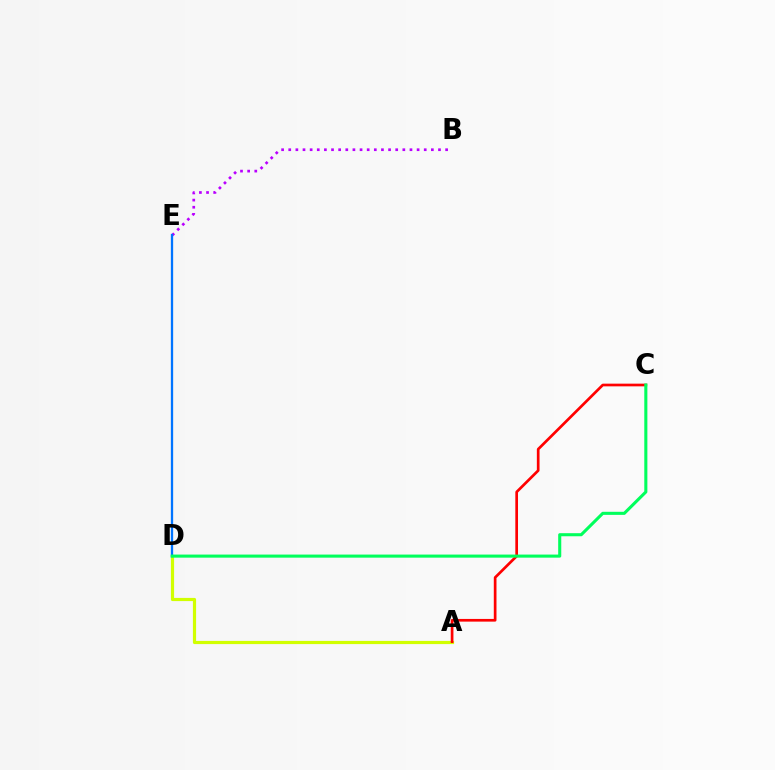{('A', 'D'): [{'color': '#d1ff00', 'line_style': 'solid', 'thickness': 2.29}], ('B', 'E'): [{'color': '#b900ff', 'line_style': 'dotted', 'thickness': 1.94}], ('A', 'C'): [{'color': '#ff0000', 'line_style': 'solid', 'thickness': 1.94}], ('D', 'E'): [{'color': '#0074ff', 'line_style': 'solid', 'thickness': 1.65}], ('C', 'D'): [{'color': '#00ff5c', 'line_style': 'solid', 'thickness': 2.22}]}